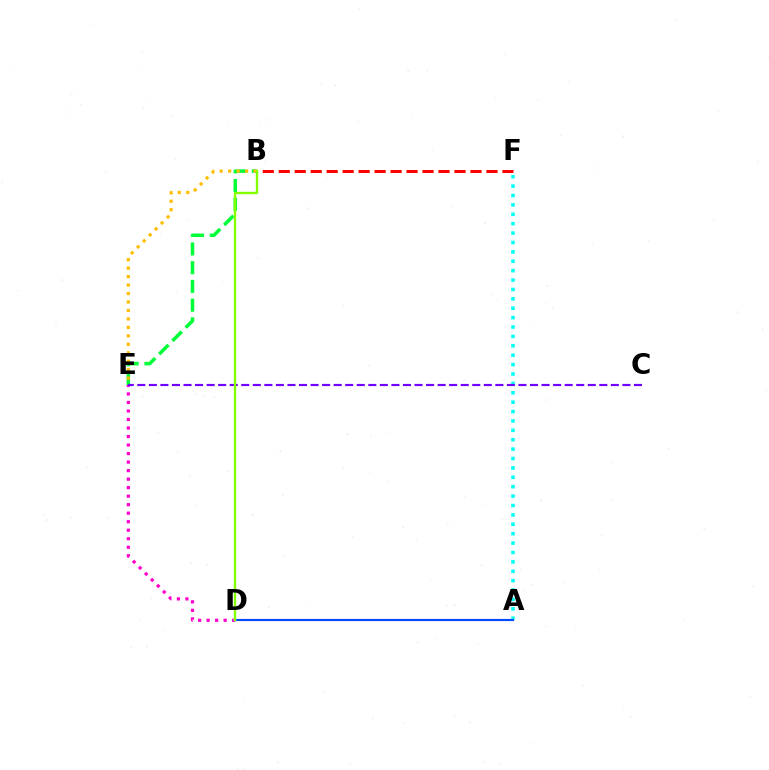{('A', 'F'): [{'color': '#00fff6', 'line_style': 'dotted', 'thickness': 2.55}], ('D', 'E'): [{'color': '#ff00cf', 'line_style': 'dotted', 'thickness': 2.31}], ('B', 'E'): [{'color': '#00ff39', 'line_style': 'dashed', 'thickness': 2.55}, {'color': '#ffbd00', 'line_style': 'dotted', 'thickness': 2.3}], ('B', 'F'): [{'color': '#ff0000', 'line_style': 'dashed', 'thickness': 2.17}], ('A', 'D'): [{'color': '#004bff', 'line_style': 'solid', 'thickness': 1.55}], ('C', 'E'): [{'color': '#7200ff', 'line_style': 'dashed', 'thickness': 1.57}], ('B', 'D'): [{'color': '#84ff00', 'line_style': 'solid', 'thickness': 1.71}]}